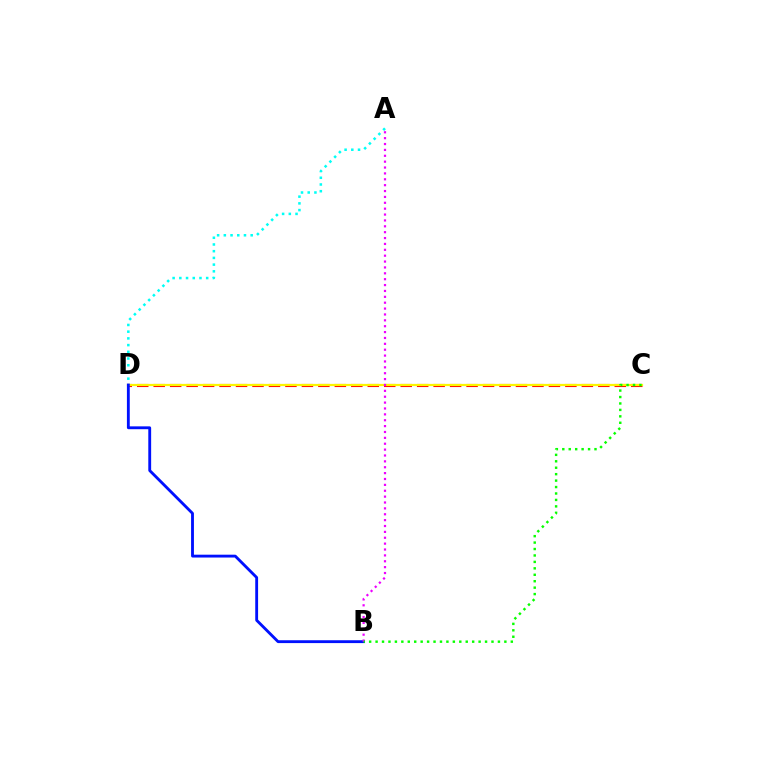{('C', 'D'): [{'color': '#ff0000', 'line_style': 'dashed', 'thickness': 2.24}, {'color': '#fcf500', 'line_style': 'solid', 'thickness': 1.6}], ('A', 'D'): [{'color': '#00fff6', 'line_style': 'dotted', 'thickness': 1.82}], ('B', 'D'): [{'color': '#0010ff', 'line_style': 'solid', 'thickness': 2.05}], ('A', 'B'): [{'color': '#ee00ff', 'line_style': 'dotted', 'thickness': 1.6}], ('B', 'C'): [{'color': '#08ff00', 'line_style': 'dotted', 'thickness': 1.75}]}